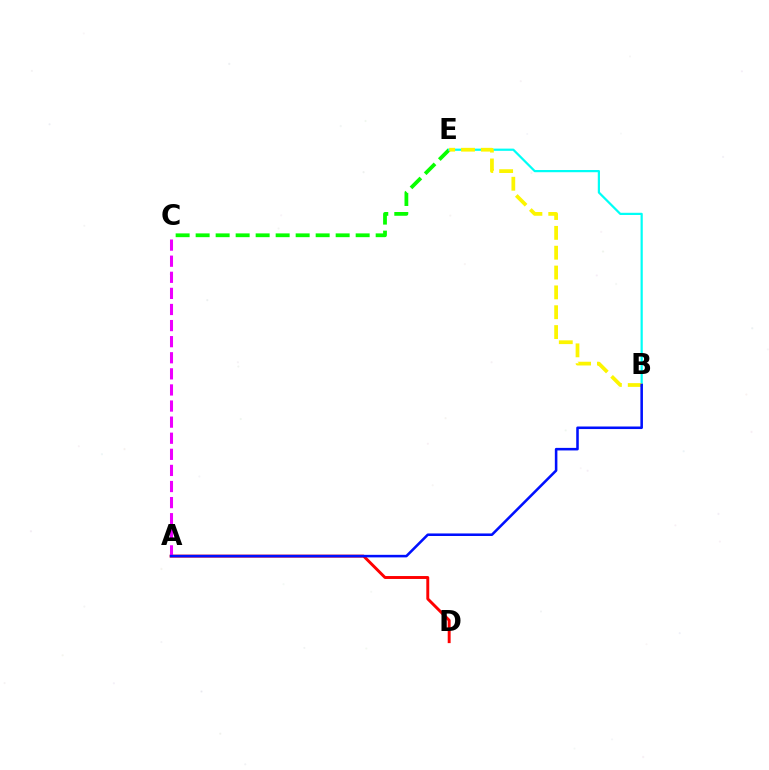{('C', 'E'): [{'color': '#08ff00', 'line_style': 'dashed', 'thickness': 2.72}], ('A', 'D'): [{'color': '#ff0000', 'line_style': 'solid', 'thickness': 2.1}], ('B', 'E'): [{'color': '#00fff6', 'line_style': 'solid', 'thickness': 1.6}, {'color': '#fcf500', 'line_style': 'dashed', 'thickness': 2.7}], ('A', 'C'): [{'color': '#ee00ff', 'line_style': 'dashed', 'thickness': 2.19}], ('A', 'B'): [{'color': '#0010ff', 'line_style': 'solid', 'thickness': 1.84}]}